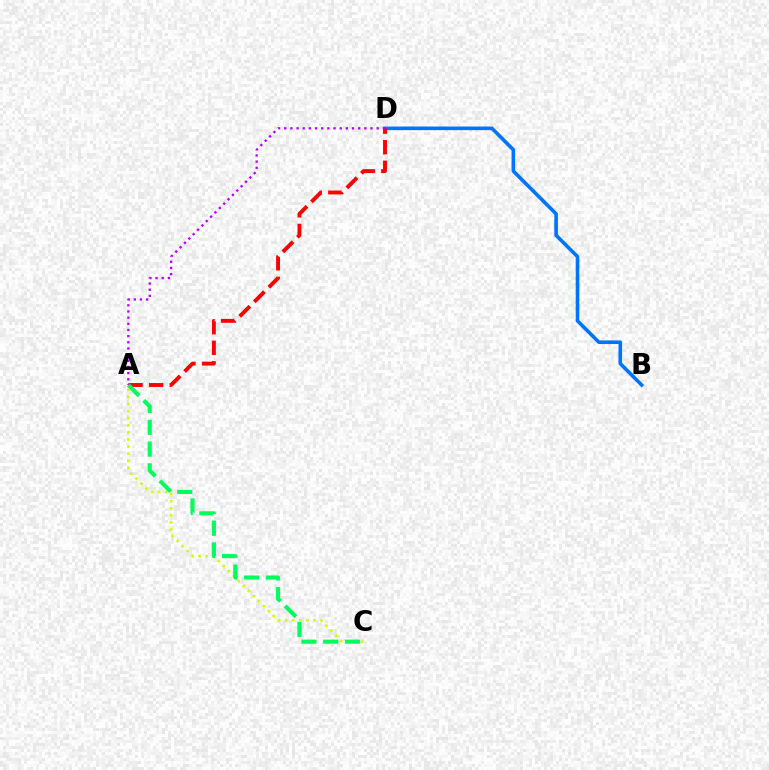{('A', 'C'): [{'color': '#d1ff00', 'line_style': 'dotted', 'thickness': 1.92}, {'color': '#00ff5c', 'line_style': 'dashed', 'thickness': 2.96}], ('B', 'D'): [{'color': '#0074ff', 'line_style': 'solid', 'thickness': 2.61}], ('A', 'D'): [{'color': '#ff0000', 'line_style': 'dashed', 'thickness': 2.8}, {'color': '#b900ff', 'line_style': 'dotted', 'thickness': 1.67}]}